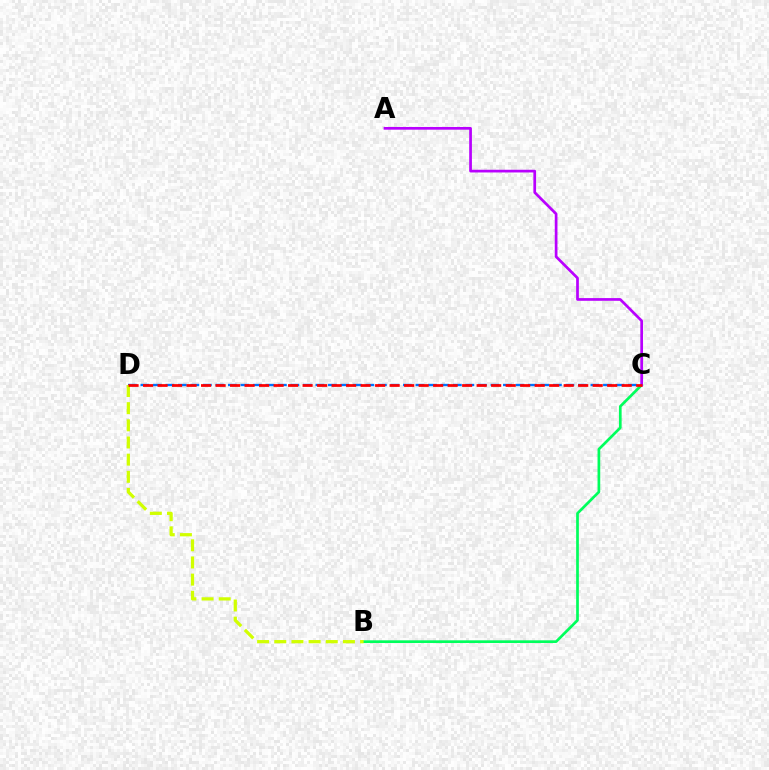{('B', 'C'): [{'color': '#00ff5c', 'line_style': 'solid', 'thickness': 1.94}], ('A', 'C'): [{'color': '#b900ff', 'line_style': 'solid', 'thickness': 1.95}], ('C', 'D'): [{'color': '#0074ff', 'line_style': 'dashed', 'thickness': 1.7}, {'color': '#ff0000', 'line_style': 'dashed', 'thickness': 1.97}], ('B', 'D'): [{'color': '#d1ff00', 'line_style': 'dashed', 'thickness': 2.33}]}